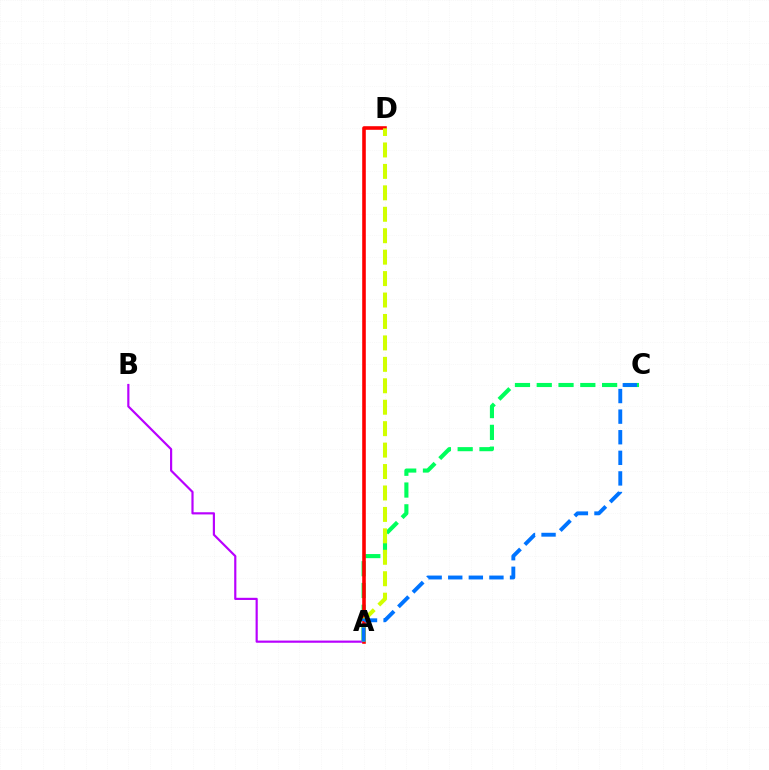{('A', 'C'): [{'color': '#00ff5c', 'line_style': 'dashed', 'thickness': 2.96}, {'color': '#0074ff', 'line_style': 'dashed', 'thickness': 2.8}], ('A', 'B'): [{'color': '#b900ff', 'line_style': 'solid', 'thickness': 1.57}], ('A', 'D'): [{'color': '#ff0000', 'line_style': 'solid', 'thickness': 2.59}, {'color': '#d1ff00', 'line_style': 'dashed', 'thickness': 2.91}]}